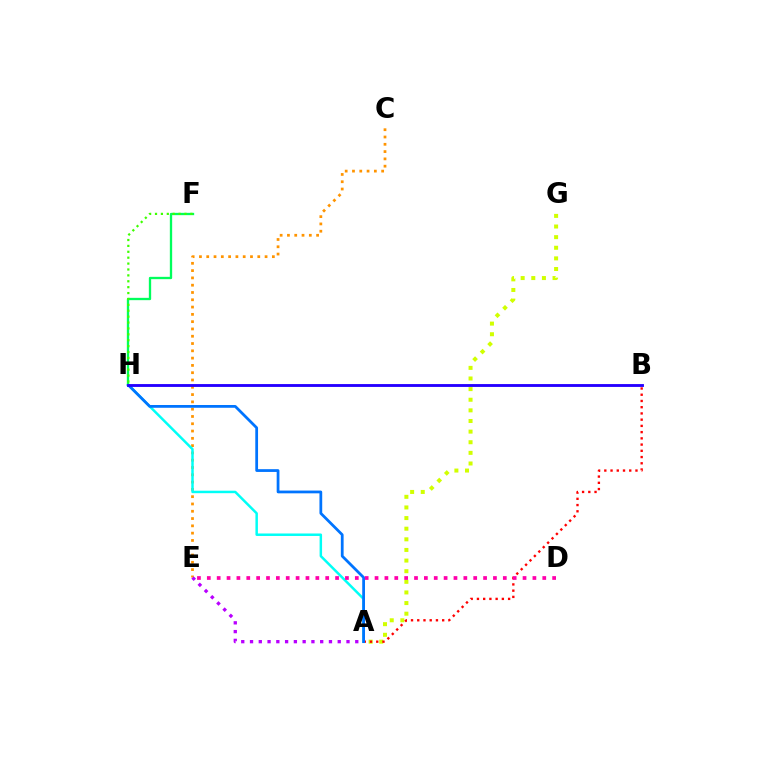{('A', 'G'): [{'color': '#d1ff00', 'line_style': 'dotted', 'thickness': 2.89}], ('A', 'B'): [{'color': '#ff0000', 'line_style': 'dotted', 'thickness': 1.69}], ('C', 'E'): [{'color': '#ff9400', 'line_style': 'dotted', 'thickness': 1.98}], ('A', 'H'): [{'color': '#00fff6', 'line_style': 'solid', 'thickness': 1.79}, {'color': '#0074ff', 'line_style': 'solid', 'thickness': 1.99}], ('F', 'H'): [{'color': '#00ff5c', 'line_style': 'solid', 'thickness': 1.67}, {'color': '#3dff00', 'line_style': 'dotted', 'thickness': 1.6}], ('B', 'H'): [{'color': '#2500ff', 'line_style': 'solid', 'thickness': 2.06}], ('D', 'E'): [{'color': '#ff00ac', 'line_style': 'dotted', 'thickness': 2.68}], ('A', 'E'): [{'color': '#b900ff', 'line_style': 'dotted', 'thickness': 2.38}]}